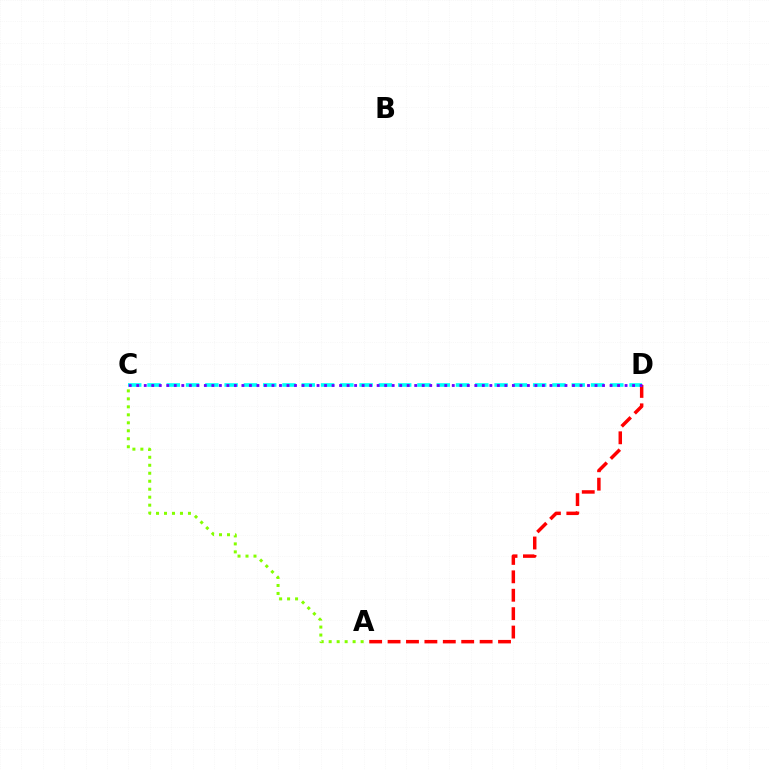{('A', 'D'): [{'color': '#ff0000', 'line_style': 'dashed', 'thickness': 2.5}], ('C', 'D'): [{'color': '#00fff6', 'line_style': 'dashed', 'thickness': 2.62}, {'color': '#7200ff', 'line_style': 'dotted', 'thickness': 2.04}], ('A', 'C'): [{'color': '#84ff00', 'line_style': 'dotted', 'thickness': 2.17}]}